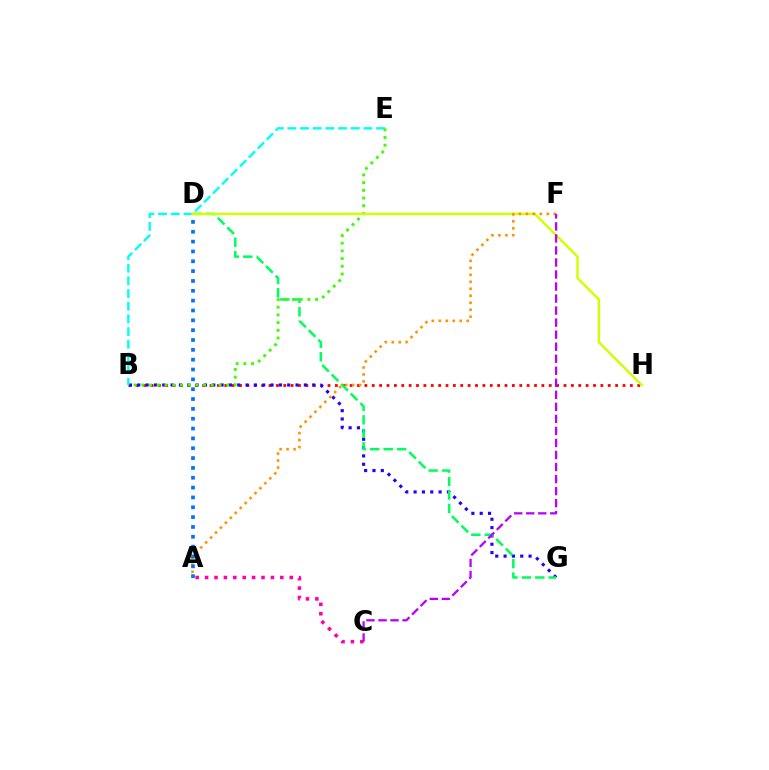{('B', 'H'): [{'color': '#ff0000', 'line_style': 'dotted', 'thickness': 2.0}], ('B', 'G'): [{'color': '#2500ff', 'line_style': 'dotted', 'thickness': 2.26}], ('B', 'E'): [{'color': '#00fff6', 'line_style': 'dashed', 'thickness': 1.72}, {'color': '#3dff00', 'line_style': 'dotted', 'thickness': 2.1}], ('D', 'G'): [{'color': '#00ff5c', 'line_style': 'dashed', 'thickness': 1.83}], ('D', 'H'): [{'color': '#d1ff00', 'line_style': 'solid', 'thickness': 1.76}], ('A', 'F'): [{'color': '#ff9400', 'line_style': 'dotted', 'thickness': 1.9}], ('A', 'D'): [{'color': '#0074ff', 'line_style': 'dotted', 'thickness': 2.67}], ('A', 'C'): [{'color': '#ff00ac', 'line_style': 'dotted', 'thickness': 2.55}], ('C', 'F'): [{'color': '#b900ff', 'line_style': 'dashed', 'thickness': 1.63}]}